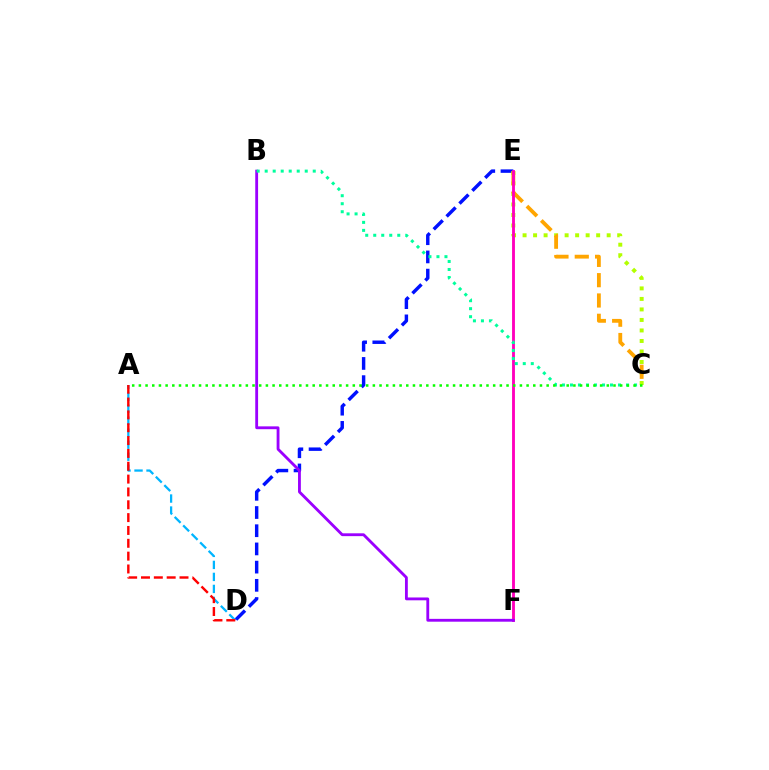{('A', 'D'): [{'color': '#00b5ff', 'line_style': 'dashed', 'thickness': 1.63}, {'color': '#ff0000', 'line_style': 'dashed', 'thickness': 1.74}], ('D', 'E'): [{'color': '#0010ff', 'line_style': 'dashed', 'thickness': 2.47}], ('C', 'E'): [{'color': '#b3ff00', 'line_style': 'dotted', 'thickness': 2.86}, {'color': '#ffa500', 'line_style': 'dashed', 'thickness': 2.76}], ('E', 'F'): [{'color': '#ff00bd', 'line_style': 'solid', 'thickness': 2.06}], ('B', 'F'): [{'color': '#9b00ff', 'line_style': 'solid', 'thickness': 2.04}], ('B', 'C'): [{'color': '#00ff9d', 'line_style': 'dotted', 'thickness': 2.18}], ('A', 'C'): [{'color': '#08ff00', 'line_style': 'dotted', 'thickness': 1.82}]}